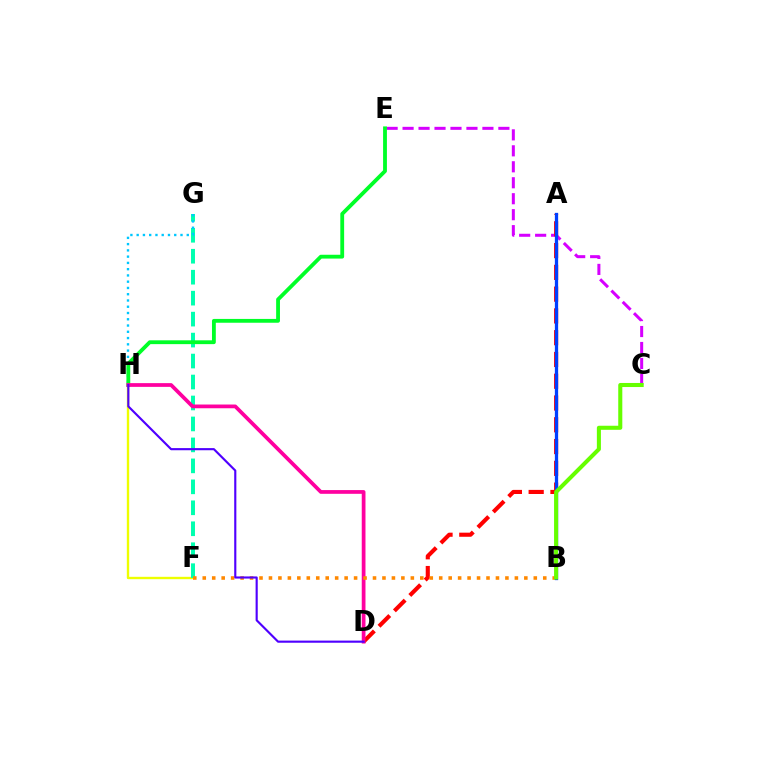{('C', 'E'): [{'color': '#d600ff', 'line_style': 'dashed', 'thickness': 2.17}], ('F', 'H'): [{'color': '#eeff00', 'line_style': 'solid', 'thickness': 1.71}], ('F', 'G'): [{'color': '#00ffaf', 'line_style': 'dashed', 'thickness': 2.85}], ('A', 'D'): [{'color': '#ff0000', 'line_style': 'dashed', 'thickness': 2.96}], ('G', 'H'): [{'color': '#00c7ff', 'line_style': 'dotted', 'thickness': 1.7}], ('E', 'H'): [{'color': '#00ff27', 'line_style': 'solid', 'thickness': 2.75}], ('D', 'H'): [{'color': '#ff00a0', 'line_style': 'solid', 'thickness': 2.69}, {'color': '#4f00ff', 'line_style': 'solid', 'thickness': 1.54}], ('B', 'F'): [{'color': '#ff8800', 'line_style': 'dotted', 'thickness': 2.57}], ('A', 'B'): [{'color': '#003fff', 'line_style': 'solid', 'thickness': 2.36}], ('B', 'C'): [{'color': '#66ff00', 'line_style': 'solid', 'thickness': 2.92}]}